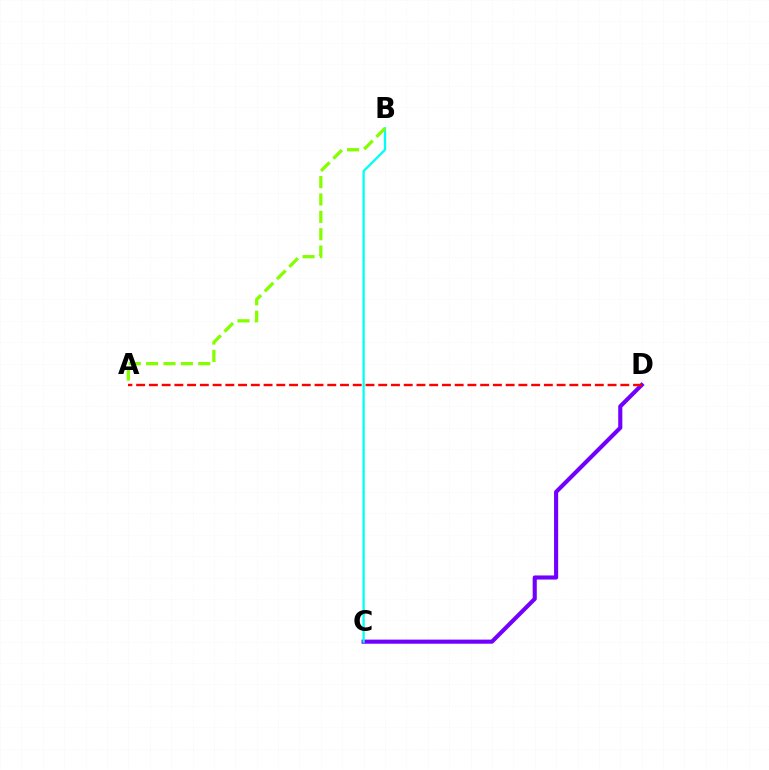{('C', 'D'): [{'color': '#7200ff', 'line_style': 'solid', 'thickness': 2.96}], ('B', 'C'): [{'color': '#00fff6', 'line_style': 'solid', 'thickness': 1.65}], ('A', 'D'): [{'color': '#ff0000', 'line_style': 'dashed', 'thickness': 1.73}], ('A', 'B'): [{'color': '#84ff00', 'line_style': 'dashed', 'thickness': 2.36}]}